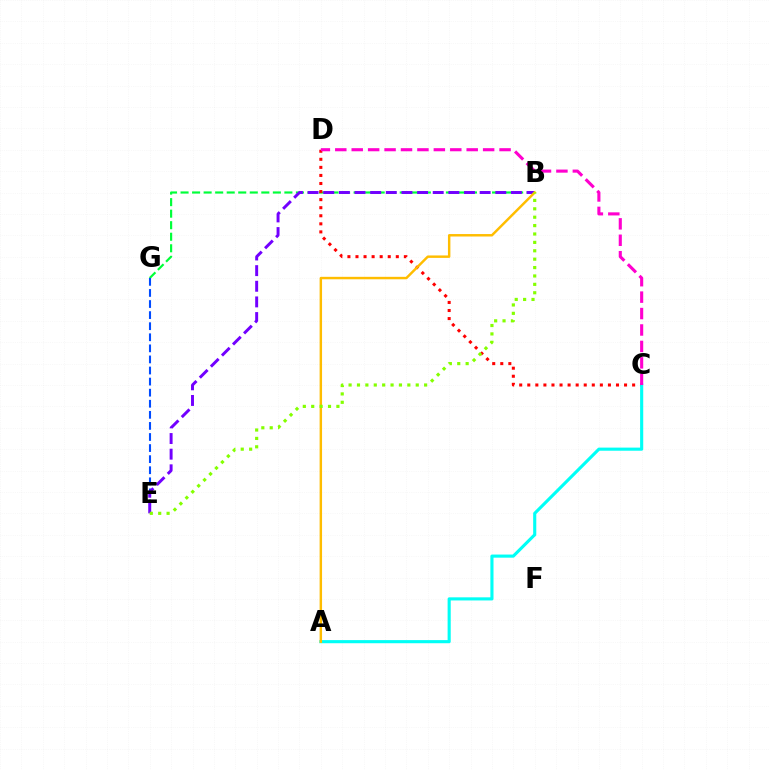{('B', 'G'): [{'color': '#00ff39', 'line_style': 'dashed', 'thickness': 1.57}], ('C', 'D'): [{'color': '#ff0000', 'line_style': 'dotted', 'thickness': 2.19}, {'color': '#ff00cf', 'line_style': 'dashed', 'thickness': 2.23}], ('E', 'G'): [{'color': '#004bff', 'line_style': 'dashed', 'thickness': 1.51}], ('A', 'C'): [{'color': '#00fff6', 'line_style': 'solid', 'thickness': 2.24}], ('B', 'E'): [{'color': '#7200ff', 'line_style': 'dashed', 'thickness': 2.12}, {'color': '#84ff00', 'line_style': 'dotted', 'thickness': 2.28}], ('A', 'B'): [{'color': '#ffbd00', 'line_style': 'solid', 'thickness': 1.76}]}